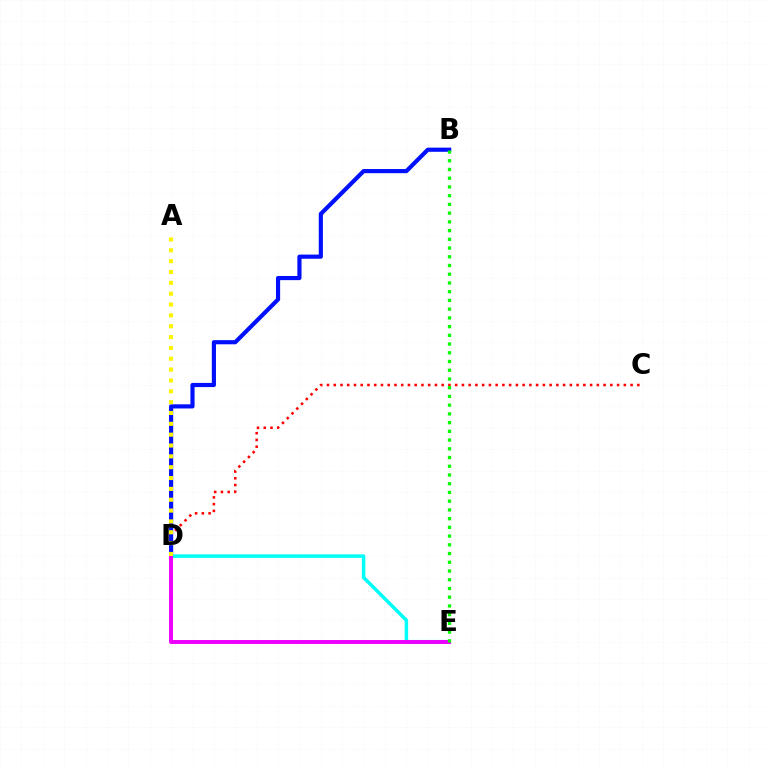{('C', 'D'): [{'color': '#ff0000', 'line_style': 'dotted', 'thickness': 1.83}], ('B', 'D'): [{'color': '#0010ff', 'line_style': 'solid', 'thickness': 2.99}], ('D', 'E'): [{'color': '#00fff6', 'line_style': 'solid', 'thickness': 2.52}, {'color': '#ee00ff', 'line_style': 'solid', 'thickness': 2.84}], ('A', 'D'): [{'color': '#fcf500', 'line_style': 'dotted', 'thickness': 2.95}], ('B', 'E'): [{'color': '#08ff00', 'line_style': 'dotted', 'thickness': 2.37}]}